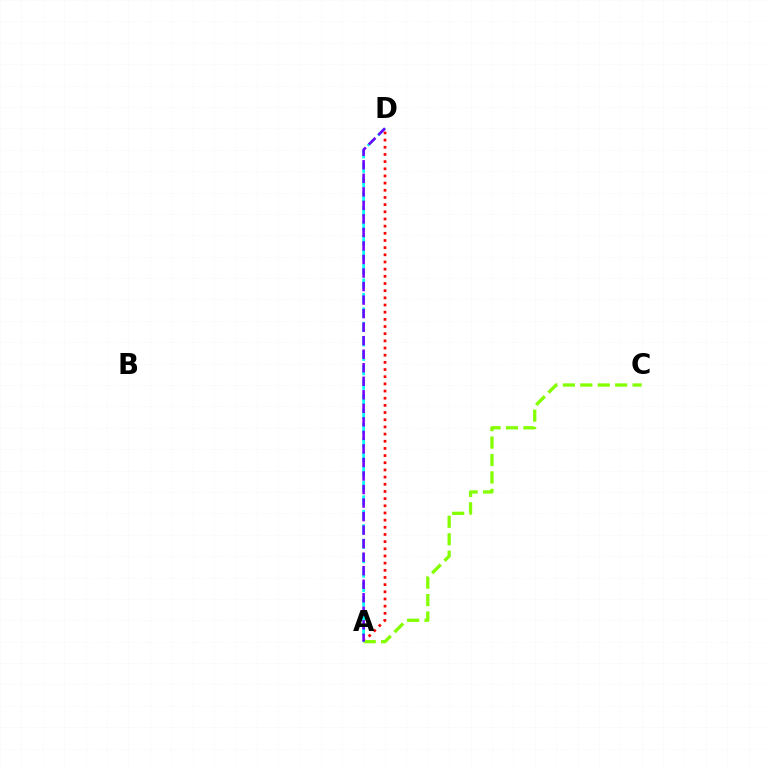{('A', 'D'): [{'color': '#ff0000', 'line_style': 'dotted', 'thickness': 1.95}, {'color': '#00fff6', 'line_style': 'dashed', 'thickness': 1.96}, {'color': '#7200ff', 'line_style': 'dashed', 'thickness': 1.84}], ('A', 'C'): [{'color': '#84ff00', 'line_style': 'dashed', 'thickness': 2.37}]}